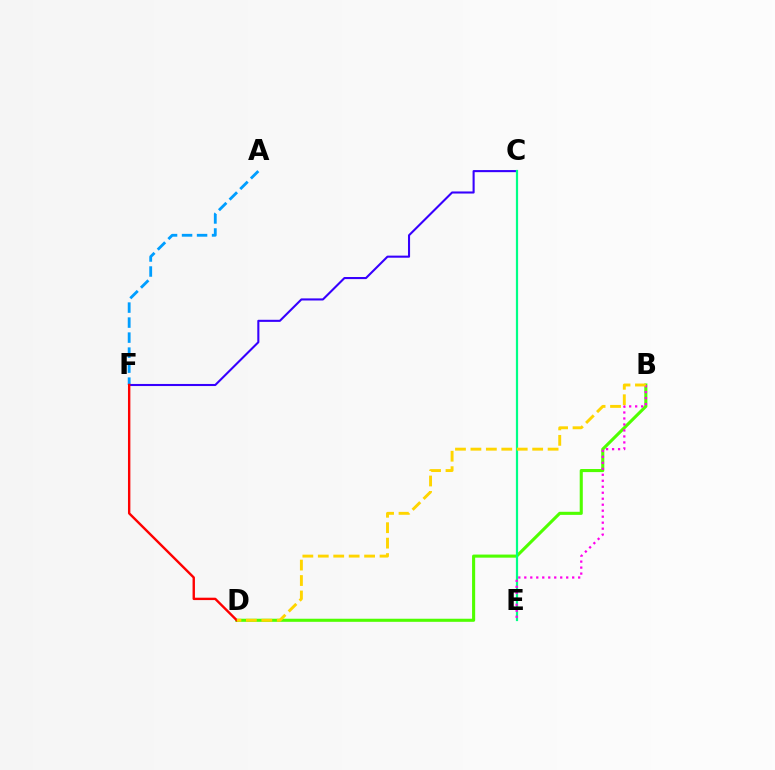{('B', 'D'): [{'color': '#4fff00', 'line_style': 'solid', 'thickness': 2.22}, {'color': '#ffd500', 'line_style': 'dashed', 'thickness': 2.1}], ('A', 'F'): [{'color': '#009eff', 'line_style': 'dashed', 'thickness': 2.04}], ('C', 'F'): [{'color': '#3700ff', 'line_style': 'solid', 'thickness': 1.5}], ('D', 'F'): [{'color': '#ff0000', 'line_style': 'solid', 'thickness': 1.72}], ('C', 'E'): [{'color': '#00ff86', 'line_style': 'solid', 'thickness': 1.59}], ('B', 'E'): [{'color': '#ff00ed', 'line_style': 'dotted', 'thickness': 1.63}]}